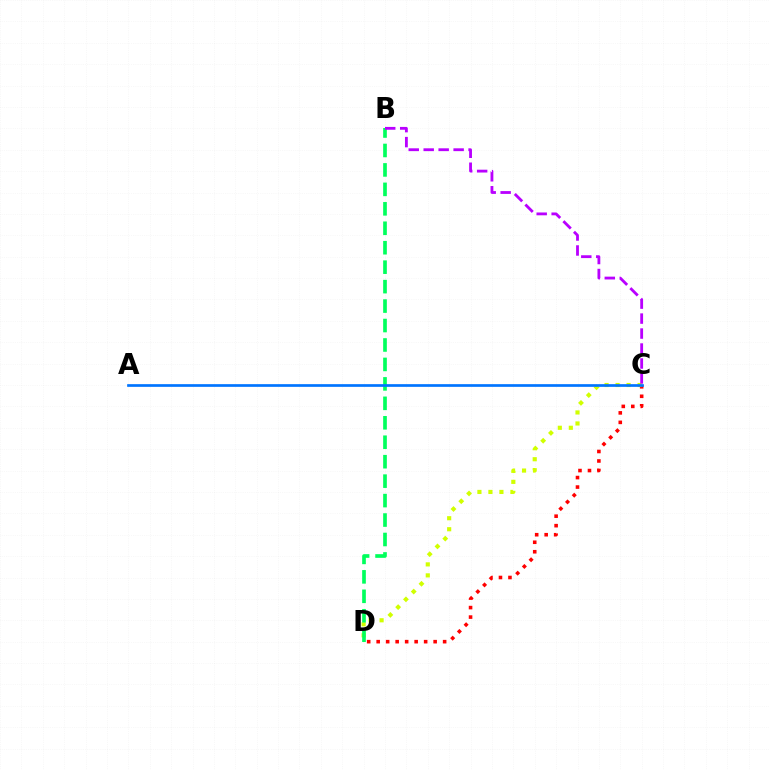{('C', 'D'): [{'color': '#ff0000', 'line_style': 'dotted', 'thickness': 2.58}, {'color': '#d1ff00', 'line_style': 'dotted', 'thickness': 2.99}], ('B', 'D'): [{'color': '#00ff5c', 'line_style': 'dashed', 'thickness': 2.64}], ('B', 'C'): [{'color': '#b900ff', 'line_style': 'dashed', 'thickness': 2.03}], ('A', 'C'): [{'color': '#0074ff', 'line_style': 'solid', 'thickness': 1.94}]}